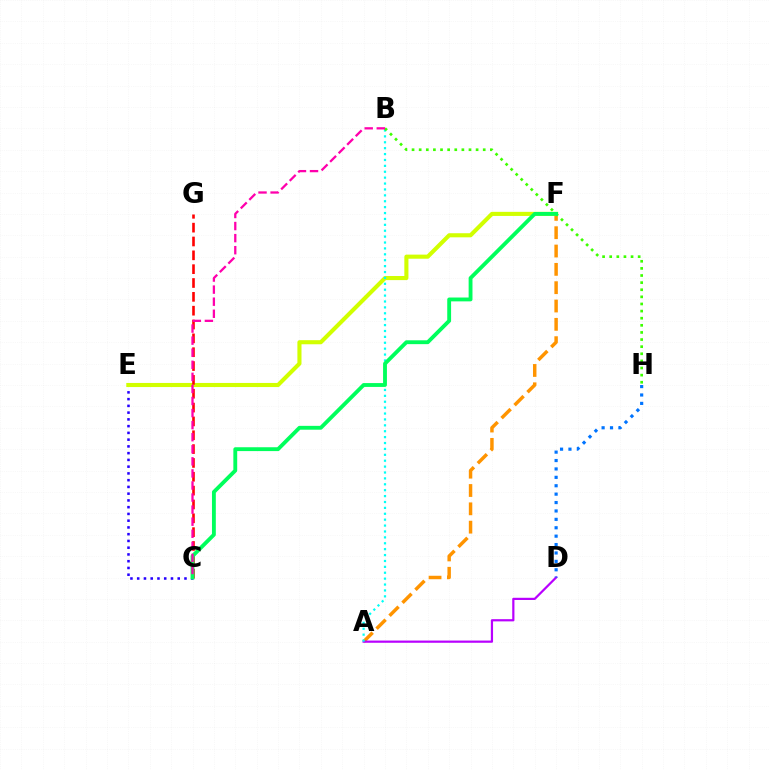{('C', 'E'): [{'color': '#2500ff', 'line_style': 'dotted', 'thickness': 1.83}], ('A', 'F'): [{'color': '#ff9400', 'line_style': 'dashed', 'thickness': 2.49}], ('A', 'D'): [{'color': '#b900ff', 'line_style': 'solid', 'thickness': 1.59}], ('E', 'F'): [{'color': '#d1ff00', 'line_style': 'solid', 'thickness': 2.95}], ('A', 'B'): [{'color': '#00fff6', 'line_style': 'dotted', 'thickness': 1.6}], ('B', 'H'): [{'color': '#3dff00', 'line_style': 'dotted', 'thickness': 1.93}], ('C', 'G'): [{'color': '#ff0000', 'line_style': 'dashed', 'thickness': 1.88}], ('D', 'H'): [{'color': '#0074ff', 'line_style': 'dotted', 'thickness': 2.28}], ('C', 'F'): [{'color': '#00ff5c', 'line_style': 'solid', 'thickness': 2.77}], ('B', 'C'): [{'color': '#ff00ac', 'line_style': 'dashed', 'thickness': 1.64}]}